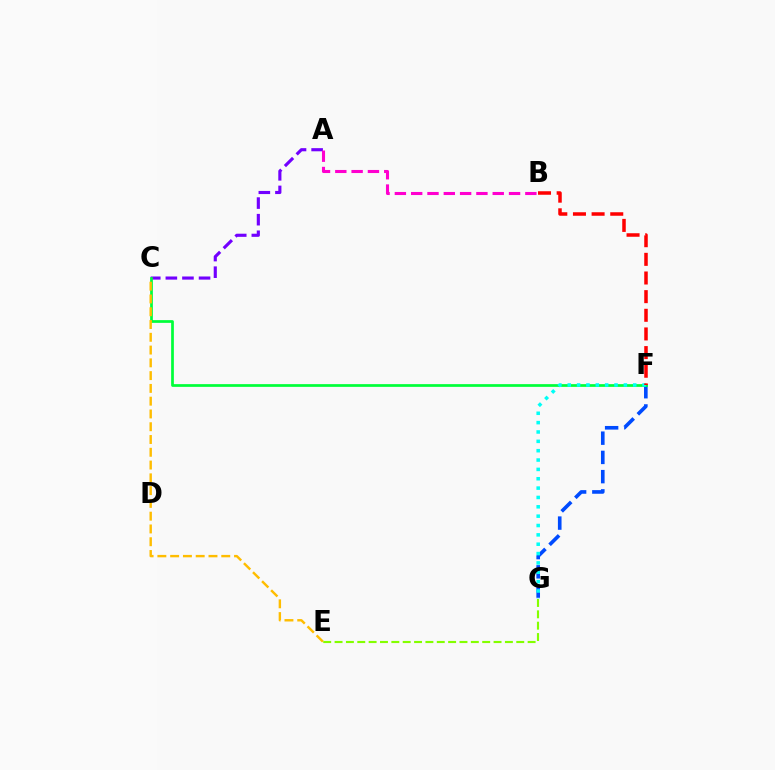{('E', 'G'): [{'color': '#84ff00', 'line_style': 'dashed', 'thickness': 1.54}], ('F', 'G'): [{'color': '#004bff', 'line_style': 'dashed', 'thickness': 2.61}, {'color': '#00fff6', 'line_style': 'dotted', 'thickness': 2.54}], ('A', 'C'): [{'color': '#7200ff', 'line_style': 'dashed', 'thickness': 2.25}], ('A', 'B'): [{'color': '#ff00cf', 'line_style': 'dashed', 'thickness': 2.22}], ('C', 'F'): [{'color': '#00ff39', 'line_style': 'solid', 'thickness': 1.96}], ('C', 'E'): [{'color': '#ffbd00', 'line_style': 'dashed', 'thickness': 1.74}], ('B', 'F'): [{'color': '#ff0000', 'line_style': 'dashed', 'thickness': 2.53}]}